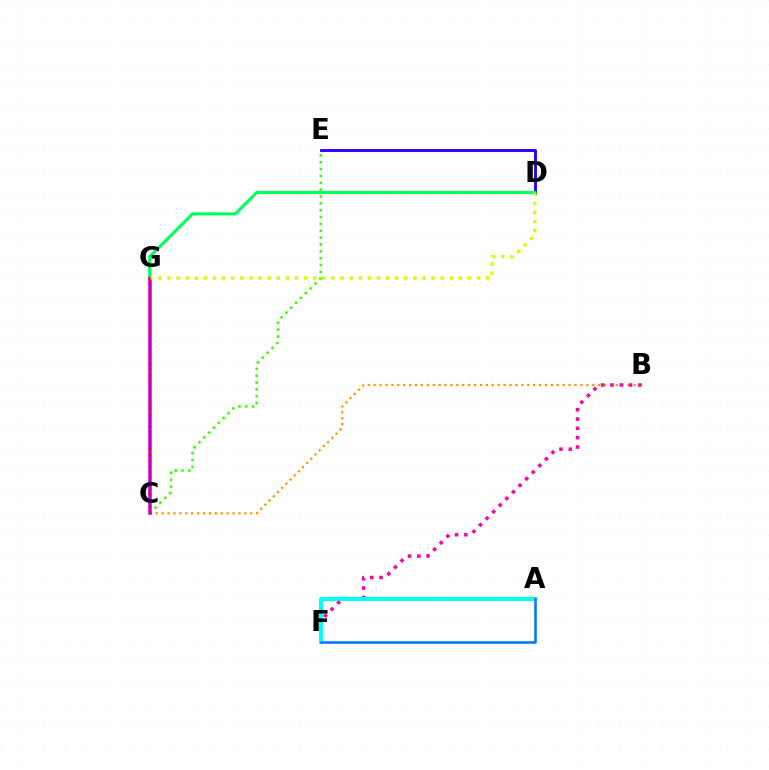{('D', 'E'): [{'color': '#2500ff', 'line_style': 'solid', 'thickness': 2.07}], ('B', 'C'): [{'color': '#ff9400', 'line_style': 'dotted', 'thickness': 1.61}], ('B', 'F'): [{'color': '#ff00ac', 'line_style': 'dotted', 'thickness': 2.53}], ('C', 'E'): [{'color': '#3dff00', 'line_style': 'dotted', 'thickness': 1.86}], ('A', 'F'): [{'color': '#00fff6', 'line_style': 'solid', 'thickness': 2.9}, {'color': '#0074ff', 'line_style': 'solid', 'thickness': 1.83}], ('D', 'G'): [{'color': '#00ff5c', 'line_style': 'solid', 'thickness': 2.25}, {'color': '#d1ff00', 'line_style': 'dotted', 'thickness': 2.47}], ('C', 'G'): [{'color': '#b900ff', 'line_style': 'solid', 'thickness': 2.54}, {'color': '#ff0000', 'line_style': 'dotted', 'thickness': 1.55}]}